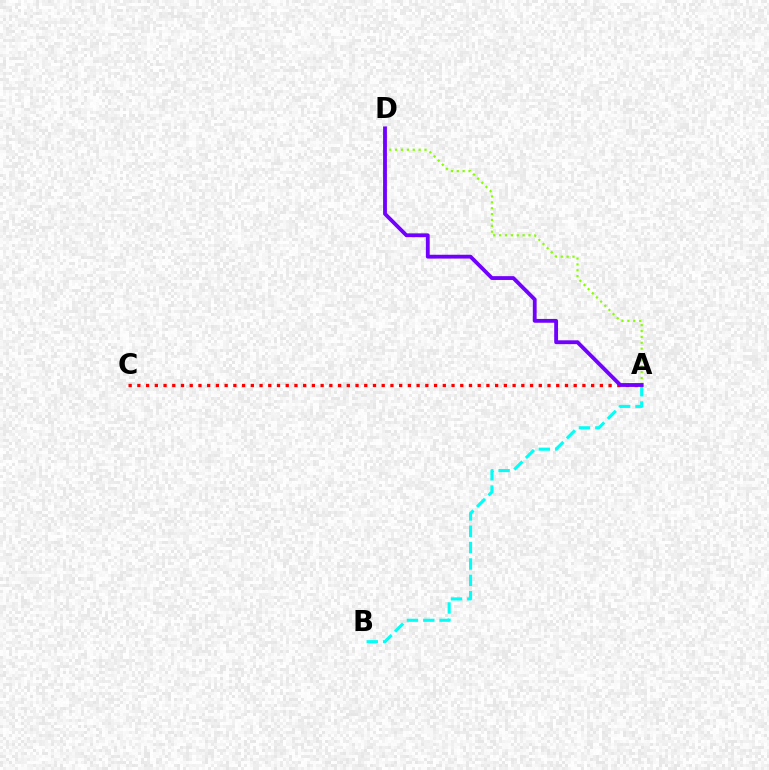{('A', 'B'): [{'color': '#00fff6', 'line_style': 'dashed', 'thickness': 2.22}], ('A', 'C'): [{'color': '#ff0000', 'line_style': 'dotted', 'thickness': 2.37}], ('A', 'D'): [{'color': '#84ff00', 'line_style': 'dotted', 'thickness': 1.6}, {'color': '#7200ff', 'line_style': 'solid', 'thickness': 2.75}]}